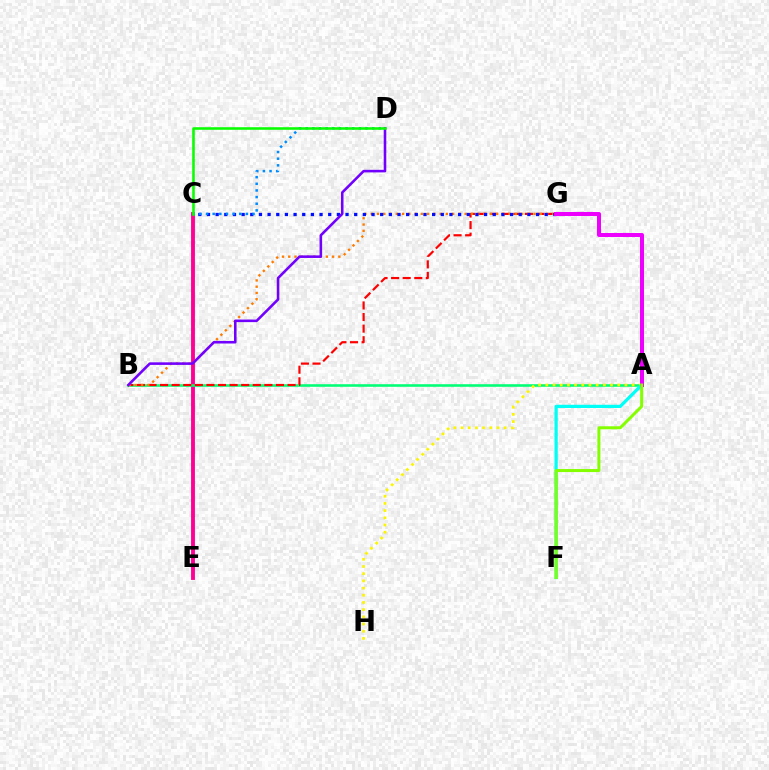{('C', 'E'): [{'color': '#ff0094', 'line_style': 'solid', 'thickness': 2.78}], ('A', 'B'): [{'color': '#00ff74', 'line_style': 'solid', 'thickness': 1.86}], ('B', 'G'): [{'color': '#ff0000', 'line_style': 'dashed', 'thickness': 1.57}, {'color': '#ff7c00', 'line_style': 'dotted', 'thickness': 1.7}], ('A', 'H'): [{'color': '#fcf500', 'line_style': 'dotted', 'thickness': 1.95}], ('A', 'F'): [{'color': '#00fff6', 'line_style': 'solid', 'thickness': 2.33}, {'color': '#84ff00', 'line_style': 'solid', 'thickness': 2.17}], ('C', 'G'): [{'color': '#0010ff', 'line_style': 'dotted', 'thickness': 2.35}], ('C', 'D'): [{'color': '#008cff', 'line_style': 'dotted', 'thickness': 1.8}, {'color': '#08ff00', 'line_style': 'solid', 'thickness': 1.85}], ('A', 'G'): [{'color': '#ee00ff', 'line_style': 'solid', 'thickness': 2.89}], ('B', 'D'): [{'color': '#7200ff', 'line_style': 'solid', 'thickness': 1.85}]}